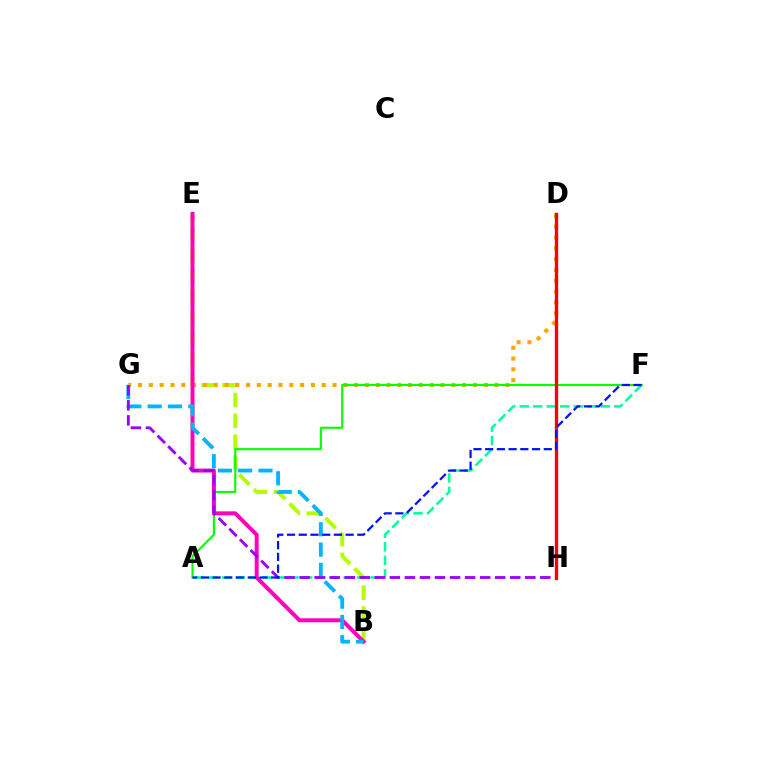{('B', 'E'): [{'color': '#b3ff00', 'line_style': 'dashed', 'thickness': 2.83}, {'color': '#ff00bd', 'line_style': 'solid', 'thickness': 2.85}], ('A', 'F'): [{'color': '#00ff9d', 'line_style': 'dashed', 'thickness': 1.83}, {'color': '#08ff00', 'line_style': 'solid', 'thickness': 1.53}, {'color': '#0010ff', 'line_style': 'dashed', 'thickness': 1.59}], ('D', 'G'): [{'color': '#ffa500', 'line_style': 'dotted', 'thickness': 2.94}], ('D', 'H'): [{'color': '#ff0000', 'line_style': 'solid', 'thickness': 2.4}], ('B', 'G'): [{'color': '#00b5ff', 'line_style': 'dashed', 'thickness': 2.76}], ('G', 'H'): [{'color': '#9b00ff', 'line_style': 'dashed', 'thickness': 2.04}]}